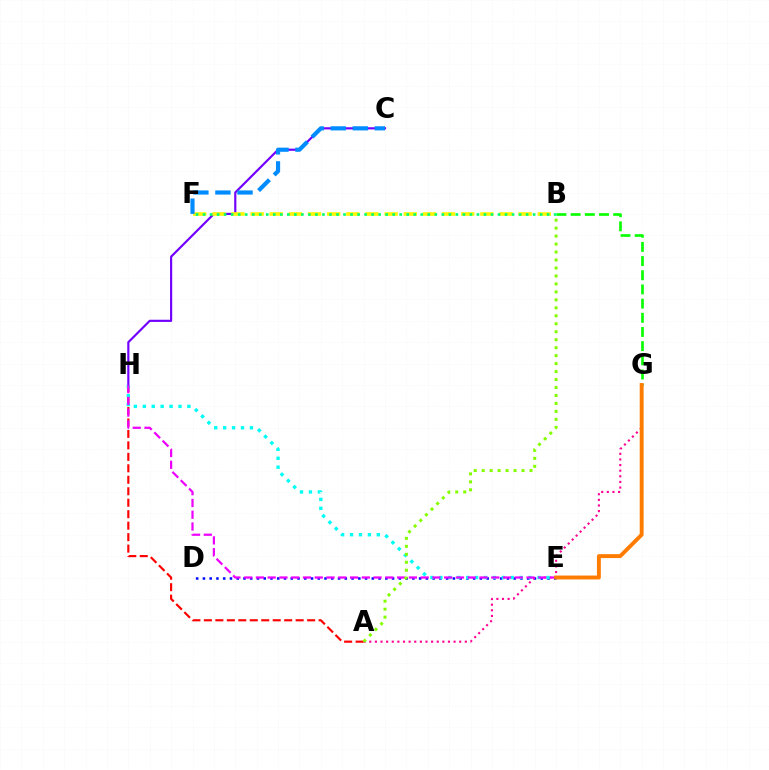{('B', 'G'): [{'color': '#08ff00', 'line_style': 'dashed', 'thickness': 1.93}], ('D', 'E'): [{'color': '#0010ff', 'line_style': 'dotted', 'thickness': 1.84}], ('C', 'H'): [{'color': '#7200ff', 'line_style': 'solid', 'thickness': 1.56}], ('B', 'F'): [{'color': '#fcf500', 'line_style': 'dashed', 'thickness': 2.6}, {'color': '#00ff74', 'line_style': 'dotted', 'thickness': 1.91}], ('A', 'G'): [{'color': '#ff0094', 'line_style': 'dotted', 'thickness': 1.53}], ('A', 'H'): [{'color': '#ff0000', 'line_style': 'dashed', 'thickness': 1.56}], ('C', 'F'): [{'color': '#008cff', 'line_style': 'dashed', 'thickness': 3.0}], ('E', 'H'): [{'color': '#00fff6', 'line_style': 'dotted', 'thickness': 2.42}, {'color': '#ee00ff', 'line_style': 'dashed', 'thickness': 1.6}], ('E', 'G'): [{'color': '#ff7c00', 'line_style': 'solid', 'thickness': 2.81}], ('A', 'B'): [{'color': '#84ff00', 'line_style': 'dotted', 'thickness': 2.17}]}